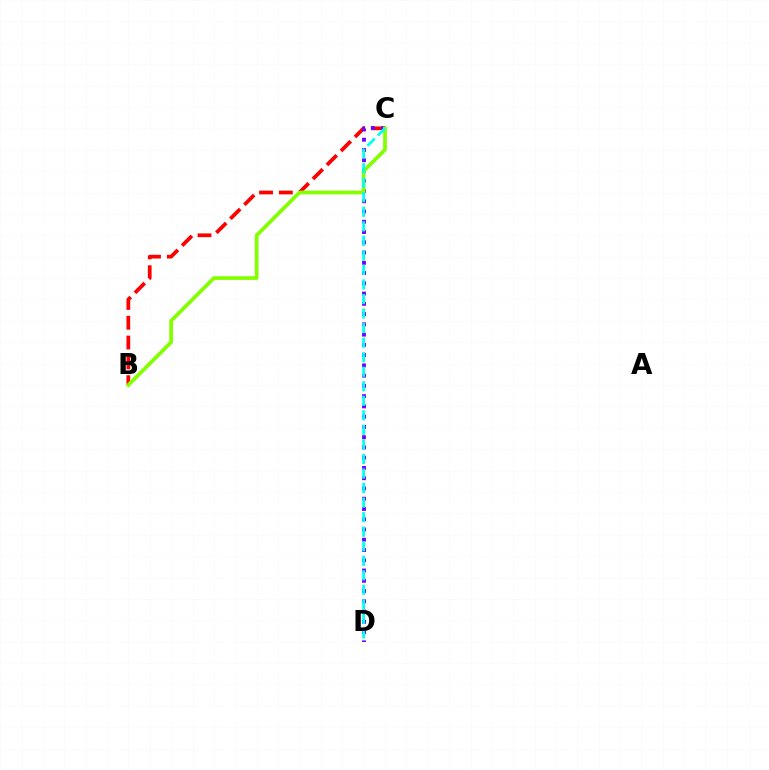{('B', 'C'): [{'color': '#ff0000', 'line_style': 'dashed', 'thickness': 2.69}, {'color': '#84ff00', 'line_style': 'solid', 'thickness': 2.68}], ('C', 'D'): [{'color': '#7200ff', 'line_style': 'dotted', 'thickness': 2.79}, {'color': '#00fff6', 'line_style': 'dashed', 'thickness': 1.98}]}